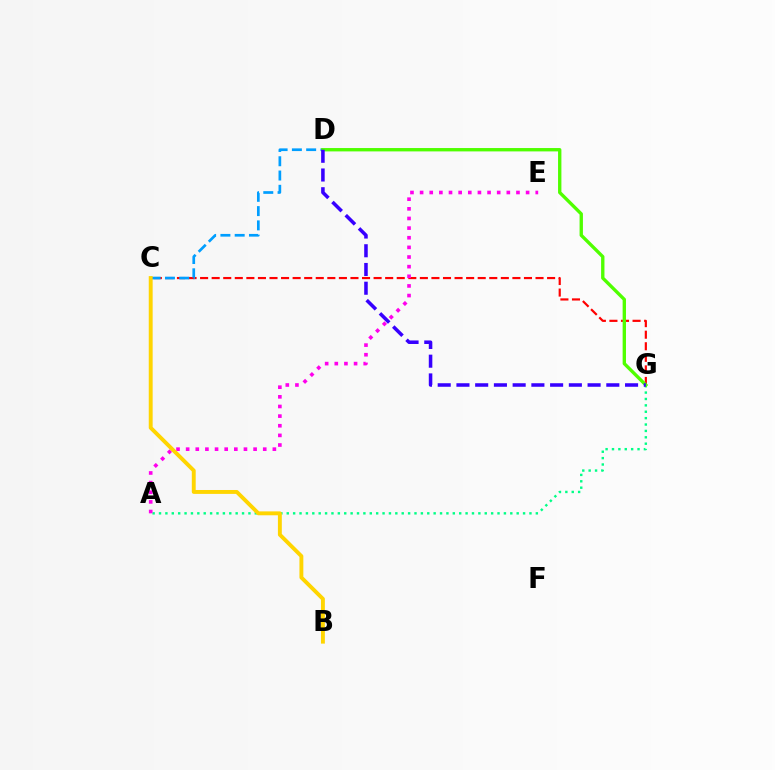{('C', 'G'): [{'color': '#ff0000', 'line_style': 'dashed', 'thickness': 1.57}], ('C', 'D'): [{'color': '#009eff', 'line_style': 'dashed', 'thickness': 1.94}], ('A', 'G'): [{'color': '#00ff86', 'line_style': 'dotted', 'thickness': 1.74}], ('D', 'G'): [{'color': '#4fff00', 'line_style': 'solid', 'thickness': 2.41}, {'color': '#3700ff', 'line_style': 'dashed', 'thickness': 2.55}], ('A', 'E'): [{'color': '#ff00ed', 'line_style': 'dotted', 'thickness': 2.62}], ('B', 'C'): [{'color': '#ffd500', 'line_style': 'solid', 'thickness': 2.81}]}